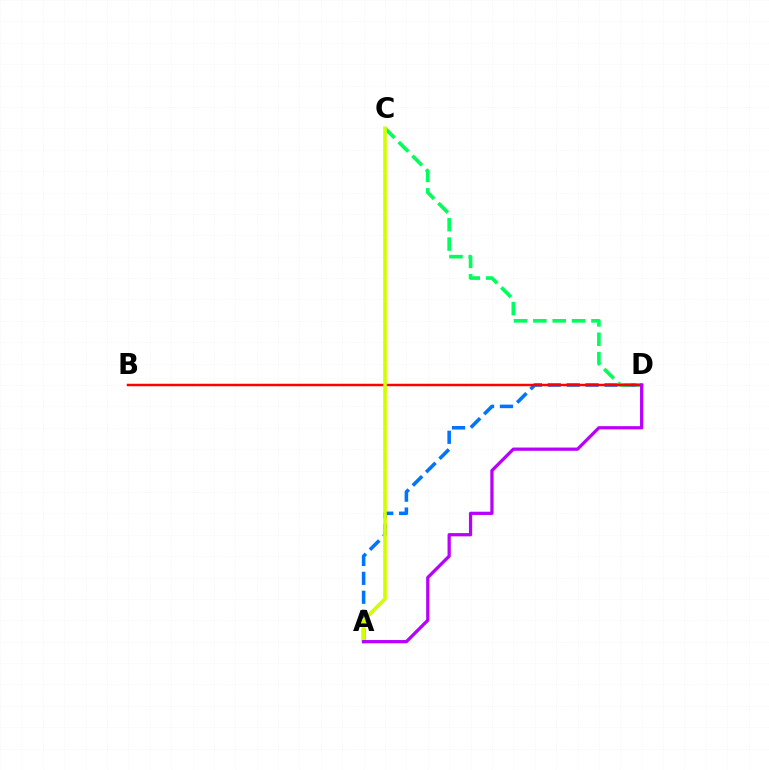{('A', 'D'): [{'color': '#0074ff', 'line_style': 'dashed', 'thickness': 2.57}, {'color': '#b900ff', 'line_style': 'solid', 'thickness': 2.34}], ('C', 'D'): [{'color': '#00ff5c', 'line_style': 'dashed', 'thickness': 2.63}], ('B', 'D'): [{'color': '#ff0000', 'line_style': 'solid', 'thickness': 1.79}], ('A', 'C'): [{'color': '#d1ff00', 'line_style': 'solid', 'thickness': 2.62}]}